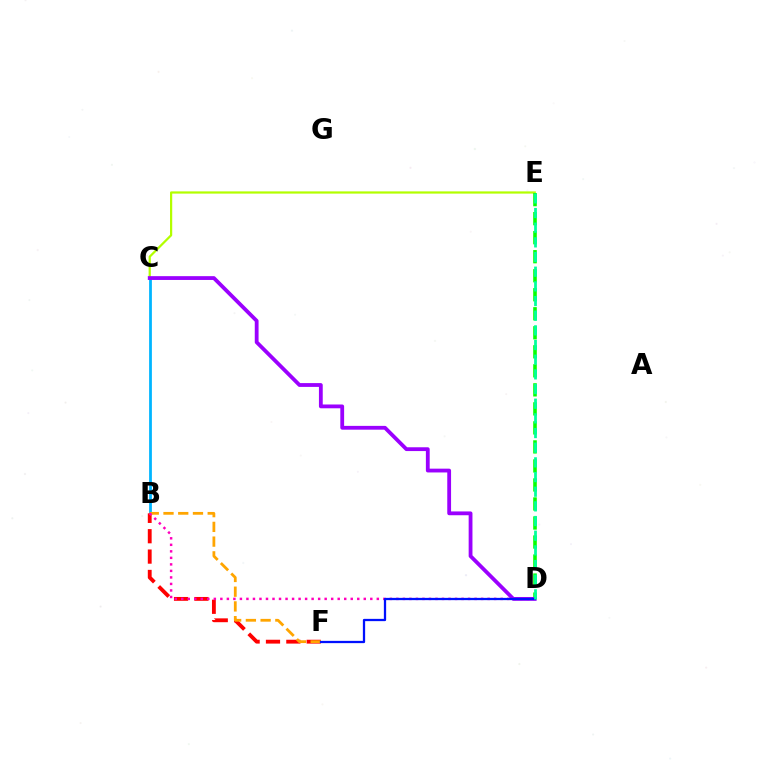{('B', 'C'): [{'color': '#00b5ff', 'line_style': 'solid', 'thickness': 2.0}], ('C', 'E'): [{'color': '#b3ff00', 'line_style': 'solid', 'thickness': 1.6}], ('D', 'E'): [{'color': '#08ff00', 'line_style': 'dashed', 'thickness': 2.58}, {'color': '#00ff9d', 'line_style': 'dashed', 'thickness': 1.99}], ('B', 'F'): [{'color': '#ff0000', 'line_style': 'dashed', 'thickness': 2.77}, {'color': '#ffa500', 'line_style': 'dashed', 'thickness': 2.0}], ('B', 'D'): [{'color': '#ff00bd', 'line_style': 'dotted', 'thickness': 1.77}], ('C', 'D'): [{'color': '#9b00ff', 'line_style': 'solid', 'thickness': 2.74}], ('D', 'F'): [{'color': '#0010ff', 'line_style': 'solid', 'thickness': 1.63}]}